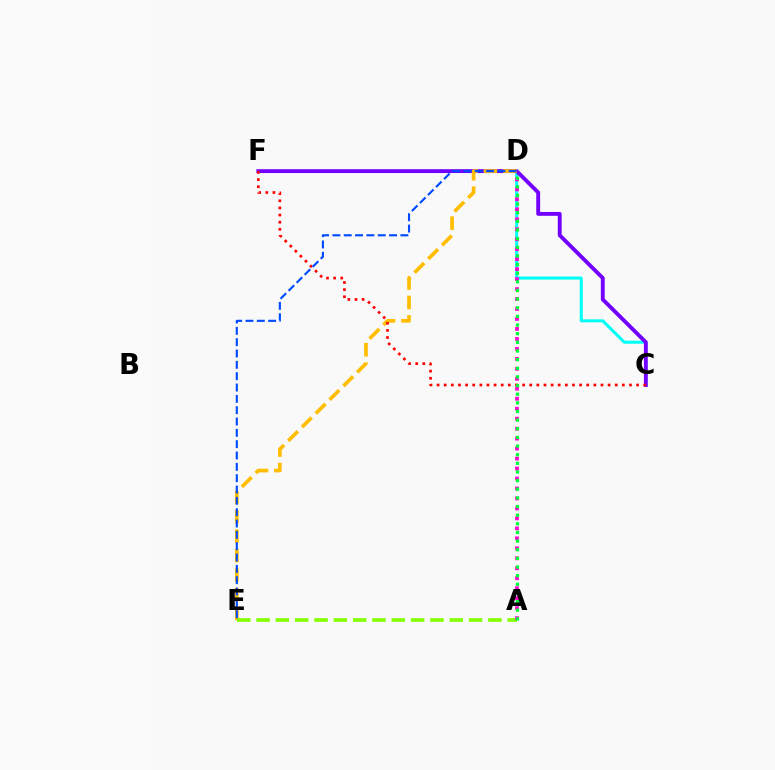{('C', 'D'): [{'color': '#00fff6', 'line_style': 'solid', 'thickness': 2.18}], ('C', 'F'): [{'color': '#7200ff', 'line_style': 'solid', 'thickness': 2.78}, {'color': '#ff0000', 'line_style': 'dotted', 'thickness': 1.94}], ('D', 'E'): [{'color': '#ffbd00', 'line_style': 'dashed', 'thickness': 2.64}, {'color': '#004bff', 'line_style': 'dashed', 'thickness': 1.54}], ('A', 'E'): [{'color': '#84ff00', 'line_style': 'dashed', 'thickness': 2.62}], ('A', 'D'): [{'color': '#ff00cf', 'line_style': 'dotted', 'thickness': 2.71}, {'color': '#00ff39', 'line_style': 'dotted', 'thickness': 2.35}]}